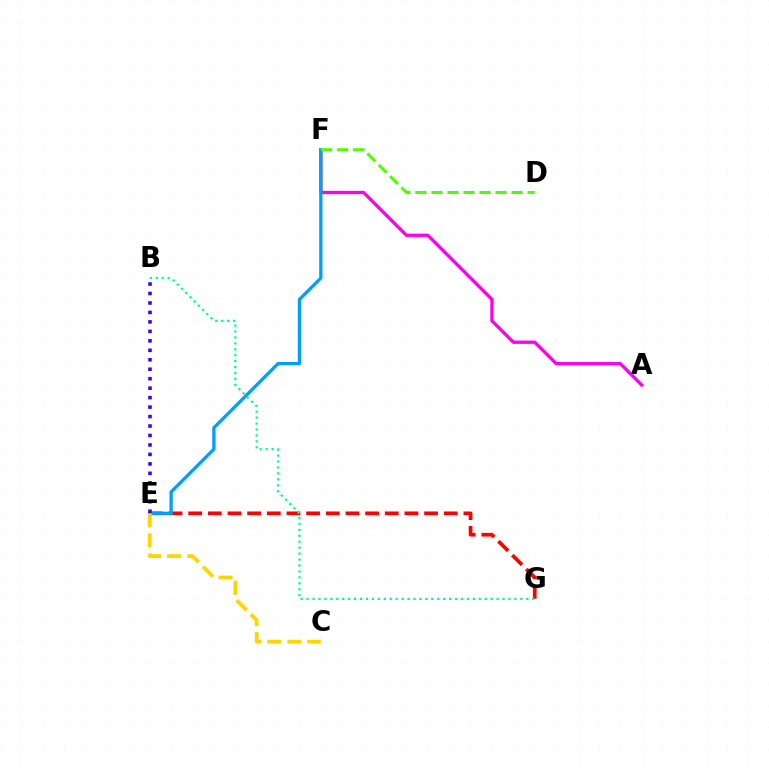{('E', 'G'): [{'color': '#ff0000', 'line_style': 'dashed', 'thickness': 2.67}], ('A', 'F'): [{'color': '#ff00ed', 'line_style': 'solid', 'thickness': 2.39}], ('E', 'F'): [{'color': '#009eff', 'line_style': 'solid', 'thickness': 2.37}], ('D', 'F'): [{'color': '#4fff00', 'line_style': 'dashed', 'thickness': 2.18}], ('C', 'E'): [{'color': '#ffd500', 'line_style': 'dashed', 'thickness': 2.73}], ('B', 'E'): [{'color': '#3700ff', 'line_style': 'dotted', 'thickness': 2.57}], ('B', 'G'): [{'color': '#00ff86', 'line_style': 'dotted', 'thickness': 1.61}]}